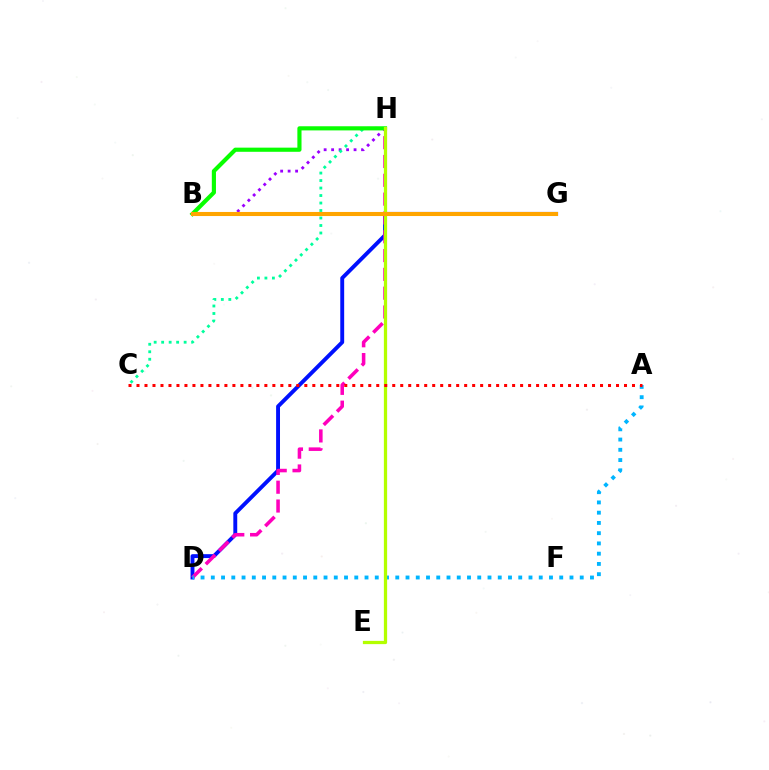{('B', 'H'): [{'color': '#9b00ff', 'line_style': 'dotted', 'thickness': 2.03}, {'color': '#08ff00', 'line_style': 'solid', 'thickness': 2.98}], ('C', 'H'): [{'color': '#00ff9d', 'line_style': 'dotted', 'thickness': 2.04}], ('D', 'G'): [{'color': '#0010ff', 'line_style': 'solid', 'thickness': 2.8}], ('D', 'H'): [{'color': '#ff00bd', 'line_style': 'dashed', 'thickness': 2.56}], ('A', 'D'): [{'color': '#00b5ff', 'line_style': 'dotted', 'thickness': 2.78}], ('E', 'H'): [{'color': '#b3ff00', 'line_style': 'solid', 'thickness': 2.34}], ('B', 'G'): [{'color': '#ffa500', 'line_style': 'solid', 'thickness': 2.93}], ('A', 'C'): [{'color': '#ff0000', 'line_style': 'dotted', 'thickness': 2.17}]}